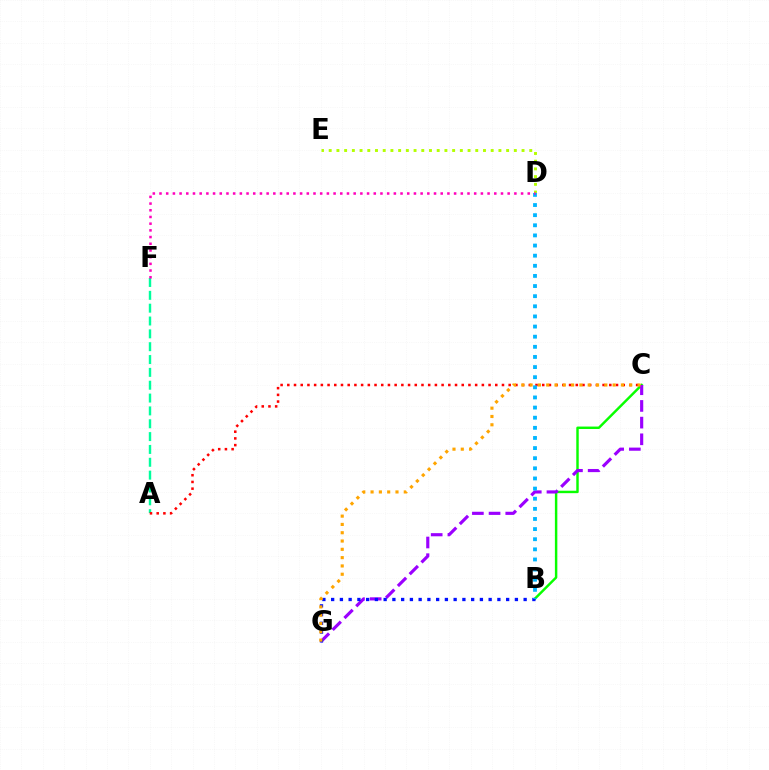{('A', 'F'): [{'color': '#00ff9d', 'line_style': 'dashed', 'thickness': 1.74}], ('B', 'C'): [{'color': '#08ff00', 'line_style': 'solid', 'thickness': 1.76}], ('C', 'G'): [{'color': '#9b00ff', 'line_style': 'dashed', 'thickness': 2.27}, {'color': '#ffa500', 'line_style': 'dotted', 'thickness': 2.26}], ('B', 'G'): [{'color': '#0010ff', 'line_style': 'dotted', 'thickness': 2.38}], ('D', 'E'): [{'color': '#b3ff00', 'line_style': 'dotted', 'thickness': 2.1}], ('A', 'C'): [{'color': '#ff0000', 'line_style': 'dotted', 'thickness': 1.82}], ('B', 'D'): [{'color': '#00b5ff', 'line_style': 'dotted', 'thickness': 2.75}], ('D', 'F'): [{'color': '#ff00bd', 'line_style': 'dotted', 'thickness': 1.82}]}